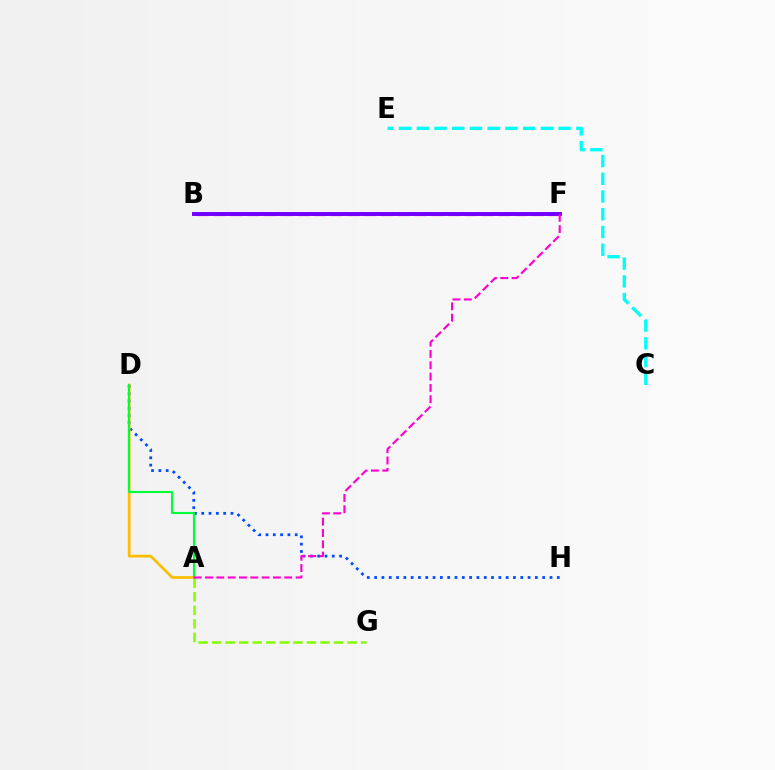{('B', 'F'): [{'color': '#ff0000', 'line_style': 'dashed', 'thickness': 2.28}, {'color': '#7200ff', 'line_style': 'solid', 'thickness': 2.83}], ('D', 'H'): [{'color': '#004bff', 'line_style': 'dotted', 'thickness': 1.99}], ('A', 'D'): [{'color': '#ffbd00', 'line_style': 'solid', 'thickness': 1.96}, {'color': '#00ff39', 'line_style': 'solid', 'thickness': 1.51}], ('A', 'G'): [{'color': '#84ff00', 'line_style': 'dashed', 'thickness': 1.84}], ('A', 'F'): [{'color': '#ff00cf', 'line_style': 'dashed', 'thickness': 1.54}], ('C', 'E'): [{'color': '#00fff6', 'line_style': 'dashed', 'thickness': 2.41}]}